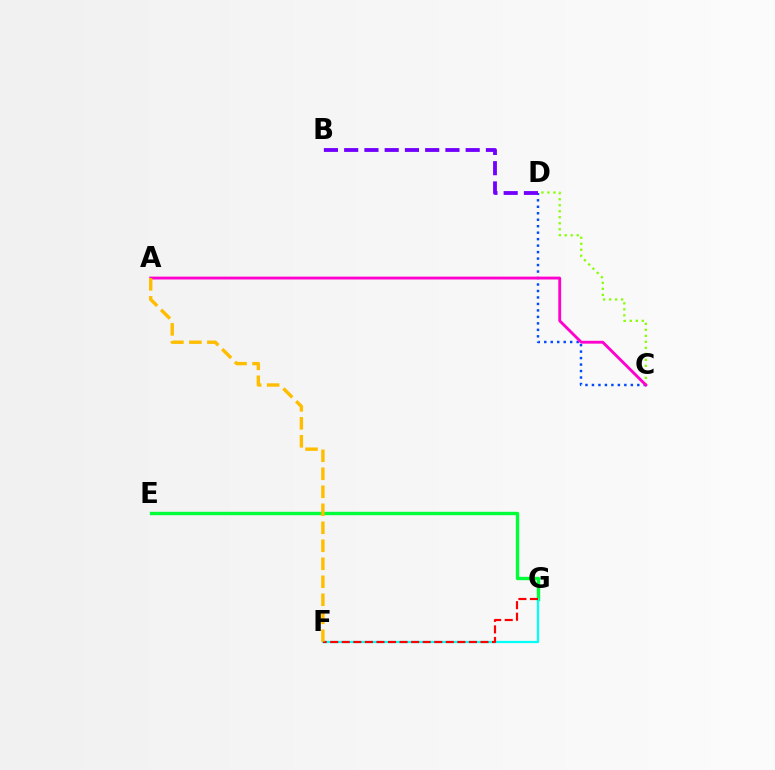{('E', 'G'): [{'color': '#00ff39', 'line_style': 'solid', 'thickness': 2.43}], ('C', 'D'): [{'color': '#004bff', 'line_style': 'dotted', 'thickness': 1.76}, {'color': '#84ff00', 'line_style': 'dotted', 'thickness': 1.63}], ('B', 'D'): [{'color': '#7200ff', 'line_style': 'dashed', 'thickness': 2.75}], ('F', 'G'): [{'color': '#00fff6', 'line_style': 'solid', 'thickness': 1.63}, {'color': '#ff0000', 'line_style': 'dashed', 'thickness': 1.57}], ('A', 'C'): [{'color': '#ff00cf', 'line_style': 'solid', 'thickness': 2.05}], ('A', 'F'): [{'color': '#ffbd00', 'line_style': 'dashed', 'thickness': 2.44}]}